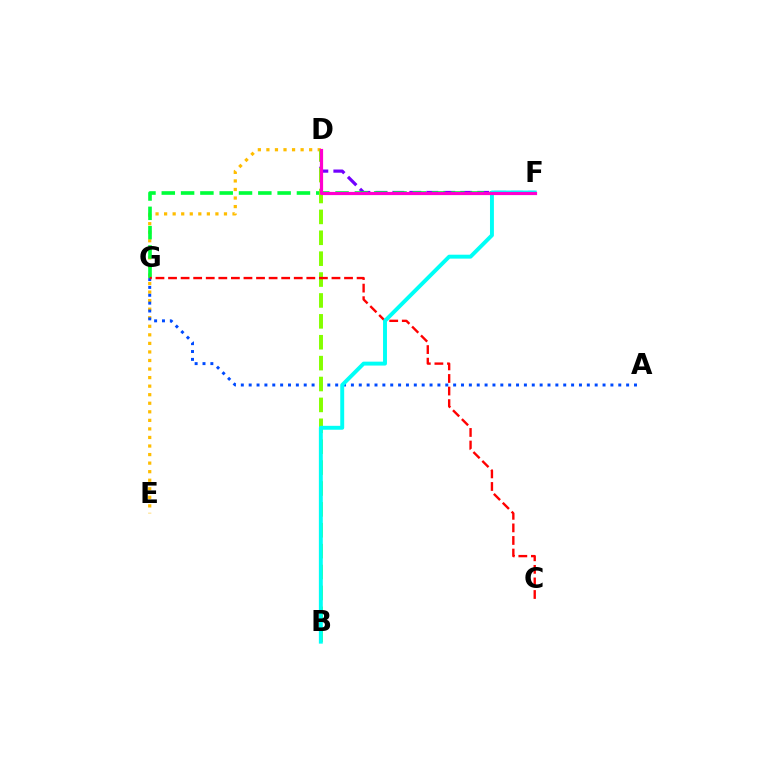{('D', 'E'): [{'color': '#ffbd00', 'line_style': 'dotted', 'thickness': 2.32}], ('D', 'F'): [{'color': '#7200ff', 'line_style': 'dashed', 'thickness': 2.31}, {'color': '#ff00cf', 'line_style': 'solid', 'thickness': 2.3}], ('F', 'G'): [{'color': '#00ff39', 'line_style': 'dashed', 'thickness': 2.62}], ('A', 'G'): [{'color': '#004bff', 'line_style': 'dotted', 'thickness': 2.14}], ('B', 'D'): [{'color': '#84ff00', 'line_style': 'dashed', 'thickness': 2.84}], ('C', 'G'): [{'color': '#ff0000', 'line_style': 'dashed', 'thickness': 1.71}], ('B', 'F'): [{'color': '#00fff6', 'line_style': 'solid', 'thickness': 2.82}]}